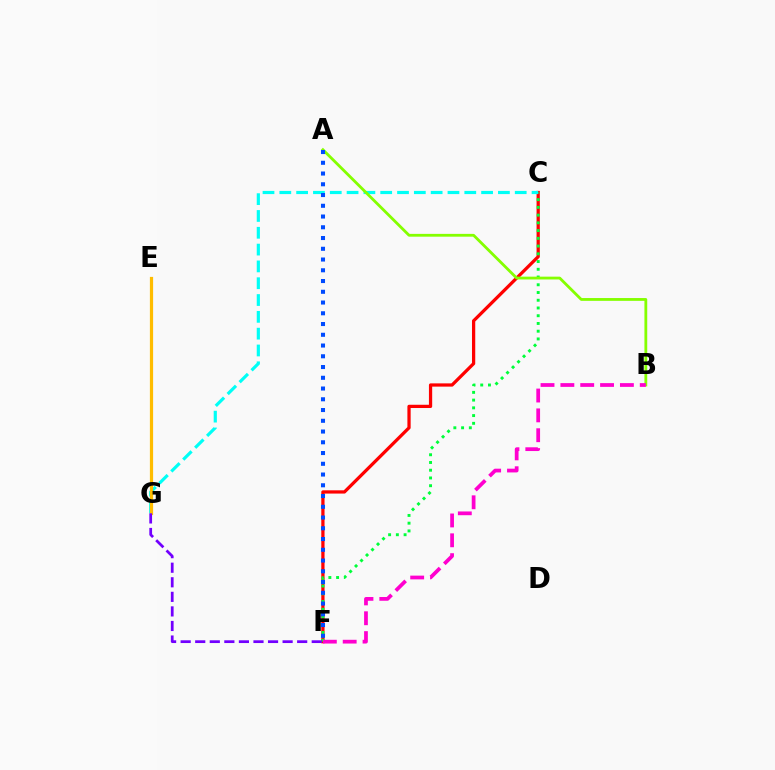{('C', 'F'): [{'color': '#ff0000', 'line_style': 'solid', 'thickness': 2.34}, {'color': '#00ff39', 'line_style': 'dotted', 'thickness': 2.1}], ('C', 'G'): [{'color': '#00fff6', 'line_style': 'dashed', 'thickness': 2.28}], ('A', 'B'): [{'color': '#84ff00', 'line_style': 'solid', 'thickness': 2.02}], ('B', 'F'): [{'color': '#ff00cf', 'line_style': 'dashed', 'thickness': 2.7}], ('E', 'G'): [{'color': '#ffbd00', 'line_style': 'solid', 'thickness': 2.32}], ('F', 'G'): [{'color': '#7200ff', 'line_style': 'dashed', 'thickness': 1.98}], ('A', 'F'): [{'color': '#004bff', 'line_style': 'dotted', 'thickness': 2.92}]}